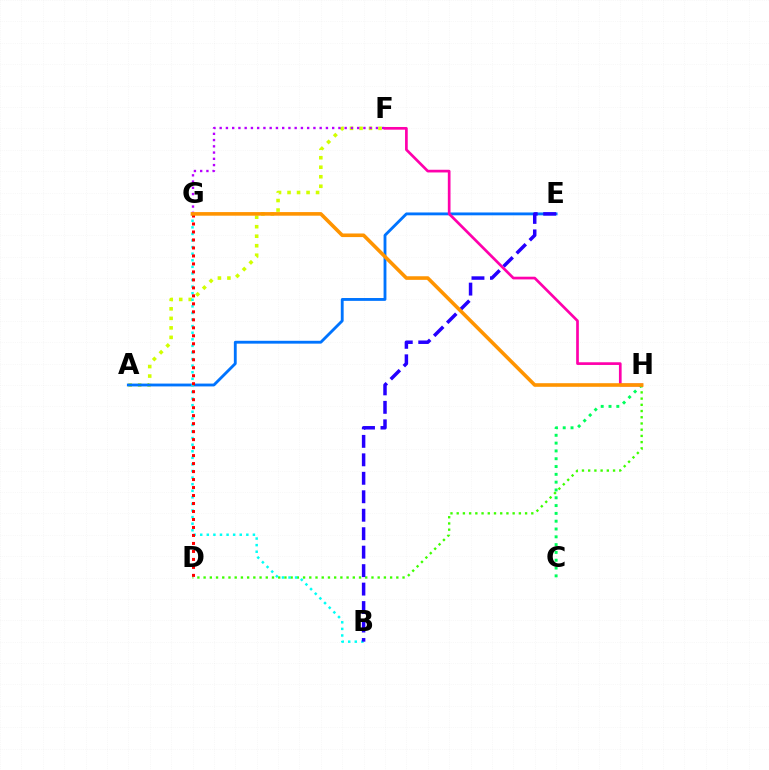{('C', 'H'): [{'color': '#00ff5c', 'line_style': 'dotted', 'thickness': 2.12}], ('D', 'H'): [{'color': '#3dff00', 'line_style': 'dotted', 'thickness': 1.69}], ('A', 'F'): [{'color': '#d1ff00', 'line_style': 'dotted', 'thickness': 2.58}], ('A', 'E'): [{'color': '#0074ff', 'line_style': 'solid', 'thickness': 2.05}], ('B', 'G'): [{'color': '#00fff6', 'line_style': 'dotted', 'thickness': 1.79}], ('F', 'G'): [{'color': '#b900ff', 'line_style': 'dotted', 'thickness': 1.7}], ('D', 'G'): [{'color': '#ff0000', 'line_style': 'dotted', 'thickness': 2.17}], ('F', 'H'): [{'color': '#ff00ac', 'line_style': 'solid', 'thickness': 1.94}], ('B', 'E'): [{'color': '#2500ff', 'line_style': 'dashed', 'thickness': 2.51}], ('G', 'H'): [{'color': '#ff9400', 'line_style': 'solid', 'thickness': 2.59}]}